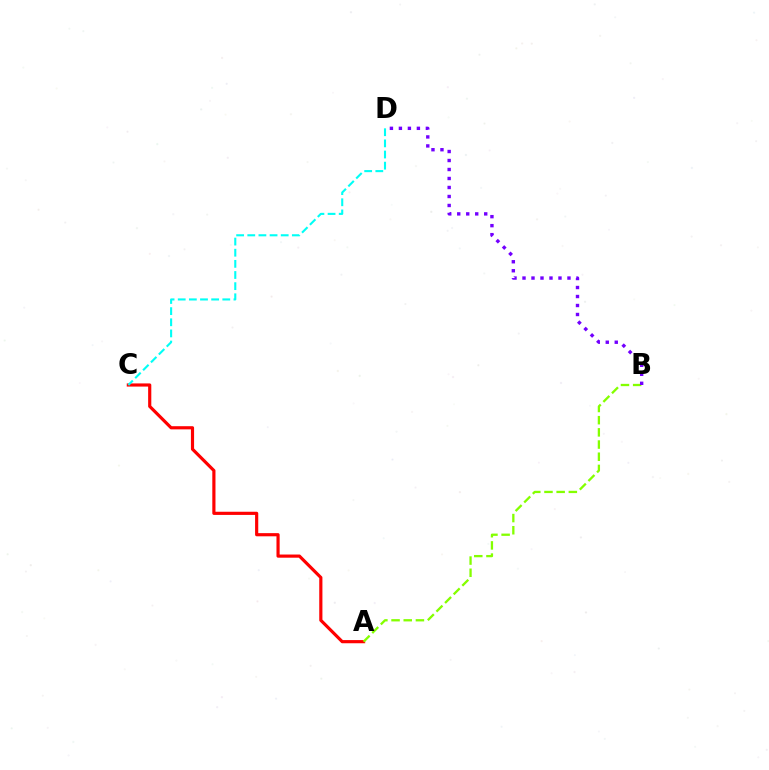{('A', 'C'): [{'color': '#ff0000', 'line_style': 'solid', 'thickness': 2.28}], ('C', 'D'): [{'color': '#00fff6', 'line_style': 'dashed', 'thickness': 1.51}], ('A', 'B'): [{'color': '#84ff00', 'line_style': 'dashed', 'thickness': 1.66}], ('B', 'D'): [{'color': '#7200ff', 'line_style': 'dotted', 'thickness': 2.44}]}